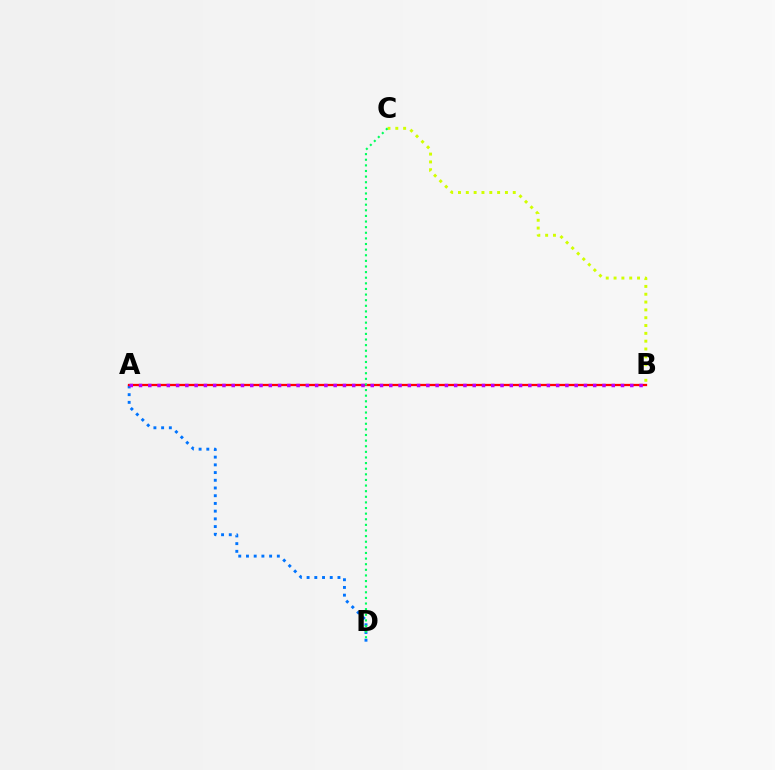{('A', 'D'): [{'color': '#0074ff', 'line_style': 'dotted', 'thickness': 2.1}], ('B', 'C'): [{'color': '#d1ff00', 'line_style': 'dotted', 'thickness': 2.13}], ('A', 'B'): [{'color': '#ff0000', 'line_style': 'solid', 'thickness': 1.64}, {'color': '#b900ff', 'line_style': 'dotted', 'thickness': 2.52}], ('C', 'D'): [{'color': '#00ff5c', 'line_style': 'dotted', 'thickness': 1.53}]}